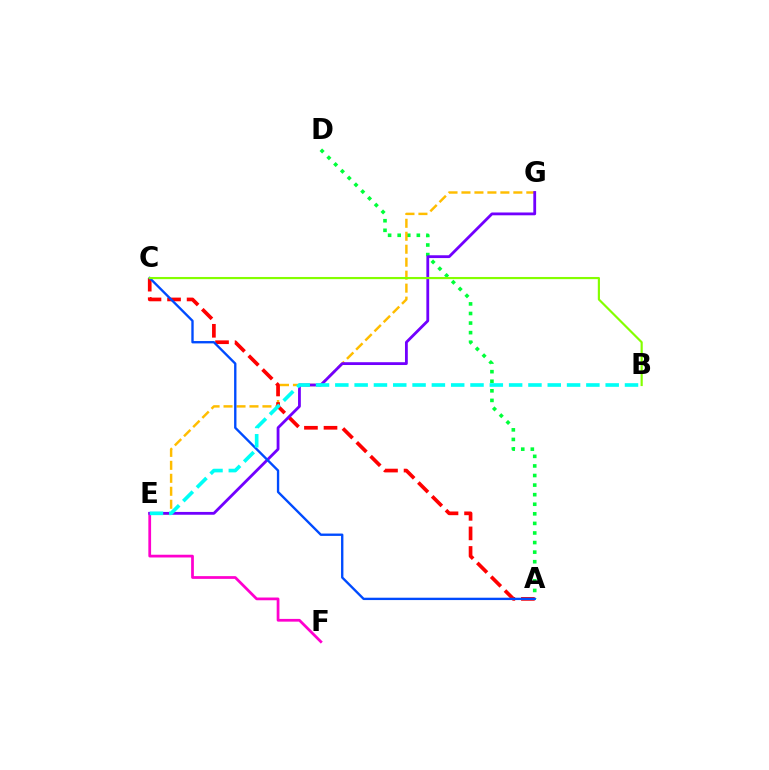{('A', 'D'): [{'color': '#00ff39', 'line_style': 'dotted', 'thickness': 2.6}], ('E', 'G'): [{'color': '#ffbd00', 'line_style': 'dashed', 'thickness': 1.76}, {'color': '#7200ff', 'line_style': 'solid', 'thickness': 2.02}], ('A', 'C'): [{'color': '#ff0000', 'line_style': 'dashed', 'thickness': 2.66}, {'color': '#004bff', 'line_style': 'solid', 'thickness': 1.7}], ('E', 'F'): [{'color': '#ff00cf', 'line_style': 'solid', 'thickness': 1.98}], ('B', 'C'): [{'color': '#84ff00', 'line_style': 'solid', 'thickness': 1.56}], ('B', 'E'): [{'color': '#00fff6', 'line_style': 'dashed', 'thickness': 2.62}]}